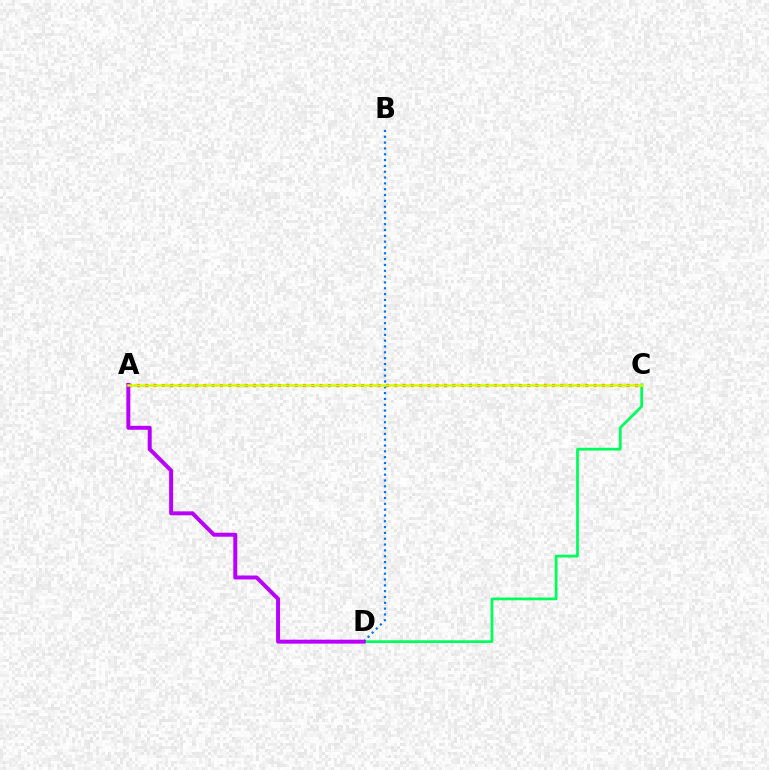{('C', 'D'): [{'color': '#00ff5c', 'line_style': 'solid', 'thickness': 1.99}], ('A', 'C'): [{'color': '#ff0000', 'line_style': 'dotted', 'thickness': 2.26}, {'color': '#d1ff00', 'line_style': 'solid', 'thickness': 1.8}], ('B', 'D'): [{'color': '#0074ff', 'line_style': 'dotted', 'thickness': 1.58}], ('A', 'D'): [{'color': '#b900ff', 'line_style': 'solid', 'thickness': 2.85}]}